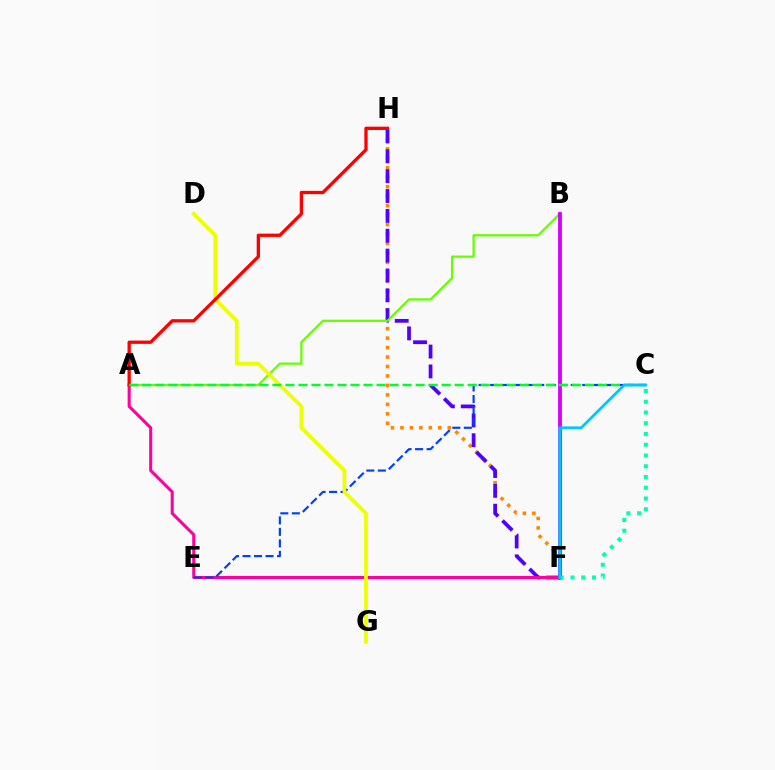{('F', 'H'): [{'color': '#ff8800', 'line_style': 'dotted', 'thickness': 2.57}, {'color': '#4f00ff', 'line_style': 'dashed', 'thickness': 2.7}], ('A', 'B'): [{'color': '#66ff00', 'line_style': 'solid', 'thickness': 1.63}], ('A', 'F'): [{'color': '#ff00a0', 'line_style': 'solid', 'thickness': 2.21}], ('B', 'F'): [{'color': '#d600ff', 'line_style': 'solid', 'thickness': 2.77}], ('C', 'E'): [{'color': '#003fff', 'line_style': 'dashed', 'thickness': 1.56}], ('D', 'G'): [{'color': '#eeff00', 'line_style': 'solid', 'thickness': 2.7}], ('C', 'F'): [{'color': '#00ffaf', 'line_style': 'dotted', 'thickness': 2.92}, {'color': '#00c7ff', 'line_style': 'solid', 'thickness': 2.0}], ('A', 'H'): [{'color': '#ff0000', 'line_style': 'solid', 'thickness': 2.37}], ('A', 'C'): [{'color': '#00ff27', 'line_style': 'dashed', 'thickness': 1.77}]}